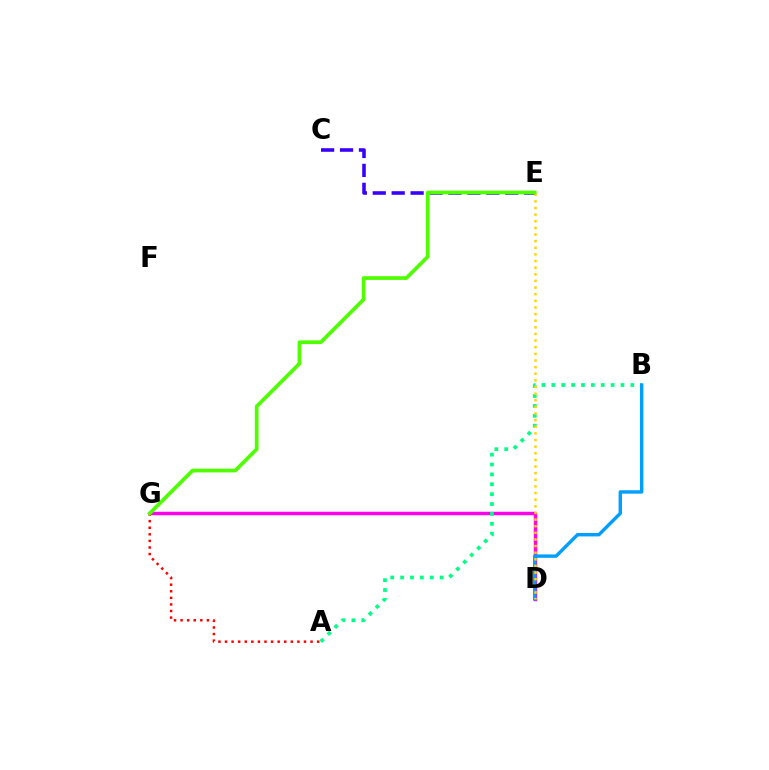{('D', 'G'): [{'color': '#ff00ed', 'line_style': 'solid', 'thickness': 2.49}], ('A', 'B'): [{'color': '#00ff86', 'line_style': 'dotted', 'thickness': 2.68}], ('B', 'D'): [{'color': '#009eff', 'line_style': 'solid', 'thickness': 2.44}], ('C', 'E'): [{'color': '#3700ff', 'line_style': 'dashed', 'thickness': 2.57}], ('A', 'G'): [{'color': '#ff0000', 'line_style': 'dotted', 'thickness': 1.79}], ('D', 'E'): [{'color': '#ffd500', 'line_style': 'dotted', 'thickness': 1.8}], ('E', 'G'): [{'color': '#4fff00', 'line_style': 'solid', 'thickness': 2.68}]}